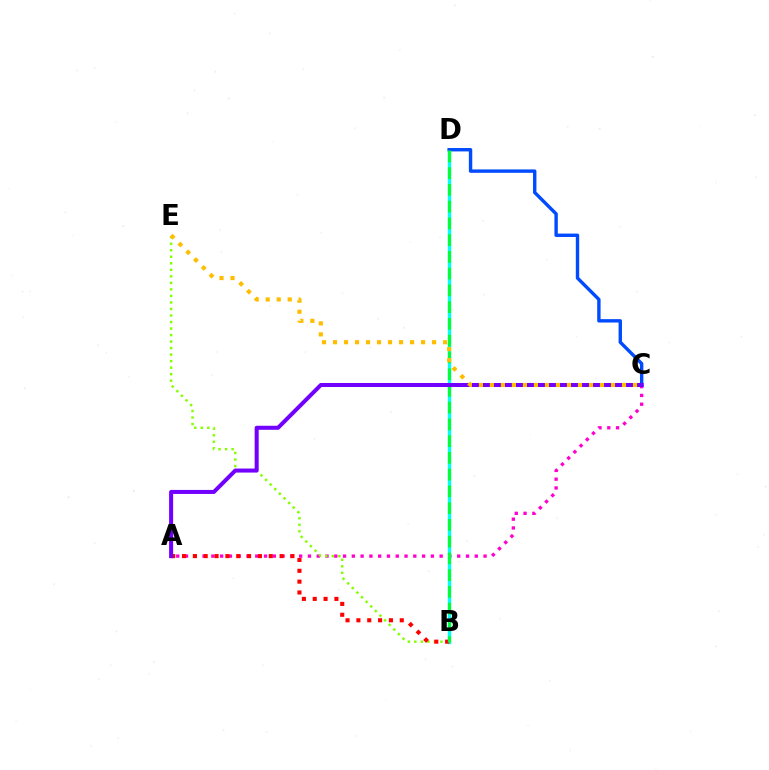{('A', 'C'): [{'color': '#ff00cf', 'line_style': 'dotted', 'thickness': 2.39}, {'color': '#7200ff', 'line_style': 'solid', 'thickness': 2.9}], ('B', 'E'): [{'color': '#84ff00', 'line_style': 'dotted', 'thickness': 1.77}], ('B', 'D'): [{'color': '#00fff6', 'line_style': 'solid', 'thickness': 2.4}, {'color': '#00ff39', 'line_style': 'dashed', 'thickness': 2.28}], ('C', 'D'): [{'color': '#004bff', 'line_style': 'solid', 'thickness': 2.44}], ('A', 'B'): [{'color': '#ff0000', 'line_style': 'dotted', 'thickness': 2.95}], ('C', 'E'): [{'color': '#ffbd00', 'line_style': 'dotted', 'thickness': 2.99}]}